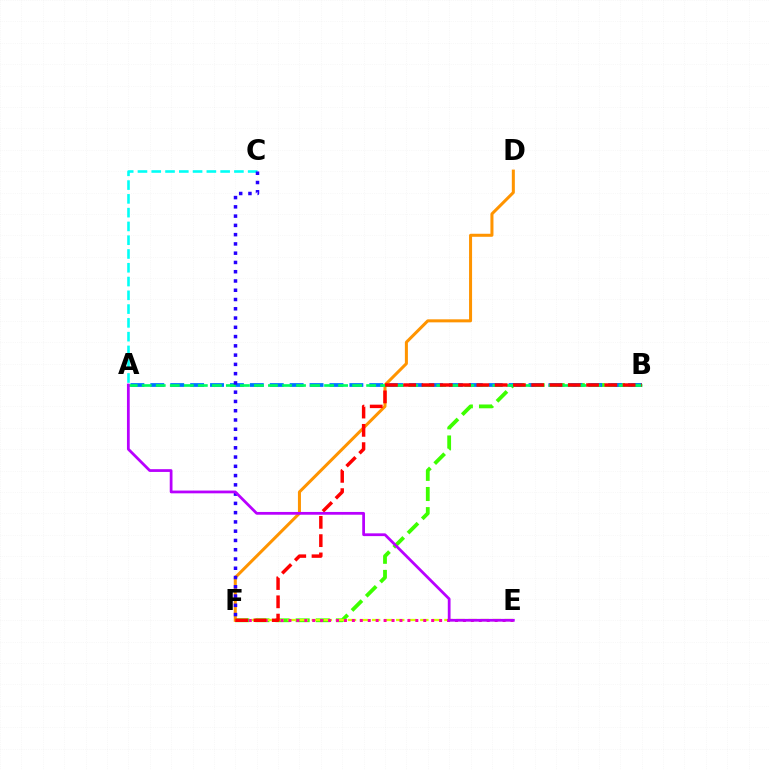{('B', 'F'): [{'color': '#3dff00', 'line_style': 'dashed', 'thickness': 2.73}, {'color': '#ff0000', 'line_style': 'dashed', 'thickness': 2.48}], ('D', 'F'): [{'color': '#ff9400', 'line_style': 'solid', 'thickness': 2.18}], ('E', 'F'): [{'color': '#d1ff00', 'line_style': 'dashed', 'thickness': 1.64}, {'color': '#ff00ac', 'line_style': 'dotted', 'thickness': 2.15}], ('A', 'B'): [{'color': '#0074ff', 'line_style': 'dashed', 'thickness': 2.7}, {'color': '#00ff5c', 'line_style': 'dashed', 'thickness': 1.91}], ('A', 'C'): [{'color': '#00fff6', 'line_style': 'dashed', 'thickness': 1.87}], ('C', 'F'): [{'color': '#2500ff', 'line_style': 'dotted', 'thickness': 2.52}], ('A', 'E'): [{'color': '#b900ff', 'line_style': 'solid', 'thickness': 1.99}]}